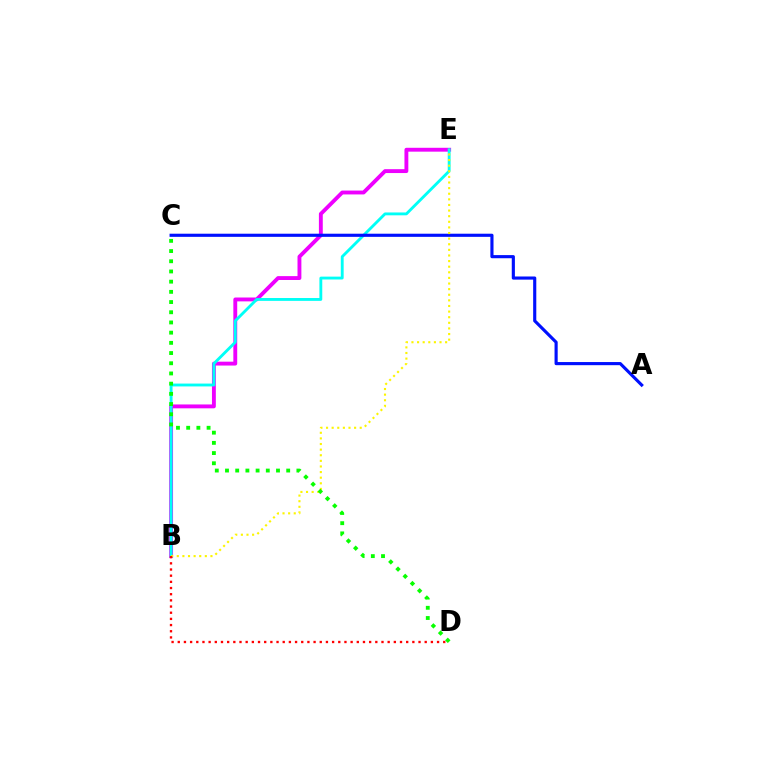{('B', 'E'): [{'color': '#ee00ff', 'line_style': 'solid', 'thickness': 2.79}, {'color': '#00fff6', 'line_style': 'solid', 'thickness': 2.06}, {'color': '#fcf500', 'line_style': 'dotted', 'thickness': 1.52}], ('A', 'C'): [{'color': '#0010ff', 'line_style': 'solid', 'thickness': 2.26}], ('B', 'D'): [{'color': '#ff0000', 'line_style': 'dotted', 'thickness': 1.68}], ('C', 'D'): [{'color': '#08ff00', 'line_style': 'dotted', 'thickness': 2.77}]}